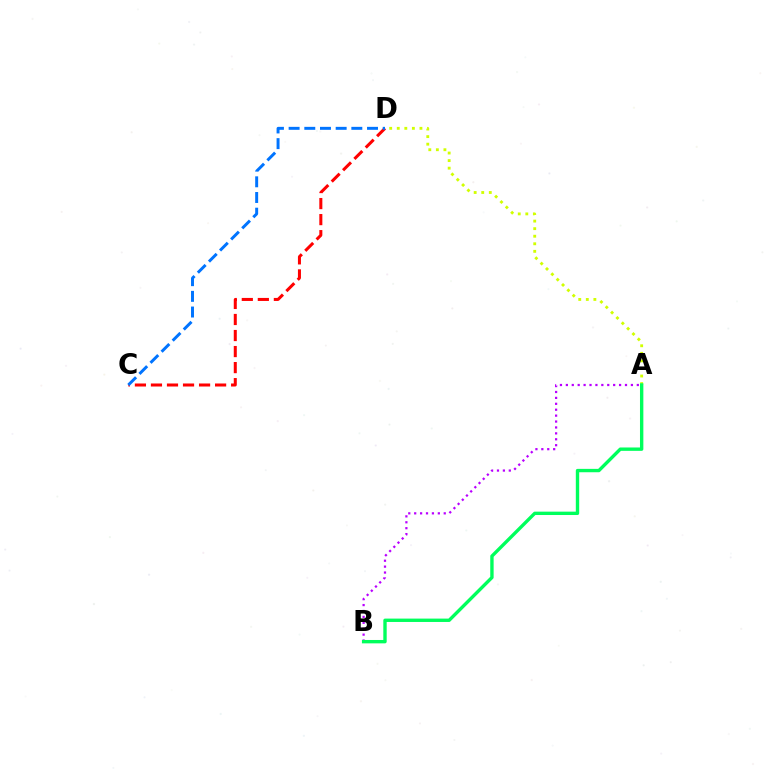{('A', 'B'): [{'color': '#b900ff', 'line_style': 'dotted', 'thickness': 1.61}, {'color': '#00ff5c', 'line_style': 'solid', 'thickness': 2.43}], ('A', 'D'): [{'color': '#d1ff00', 'line_style': 'dotted', 'thickness': 2.05}], ('C', 'D'): [{'color': '#ff0000', 'line_style': 'dashed', 'thickness': 2.18}, {'color': '#0074ff', 'line_style': 'dashed', 'thickness': 2.13}]}